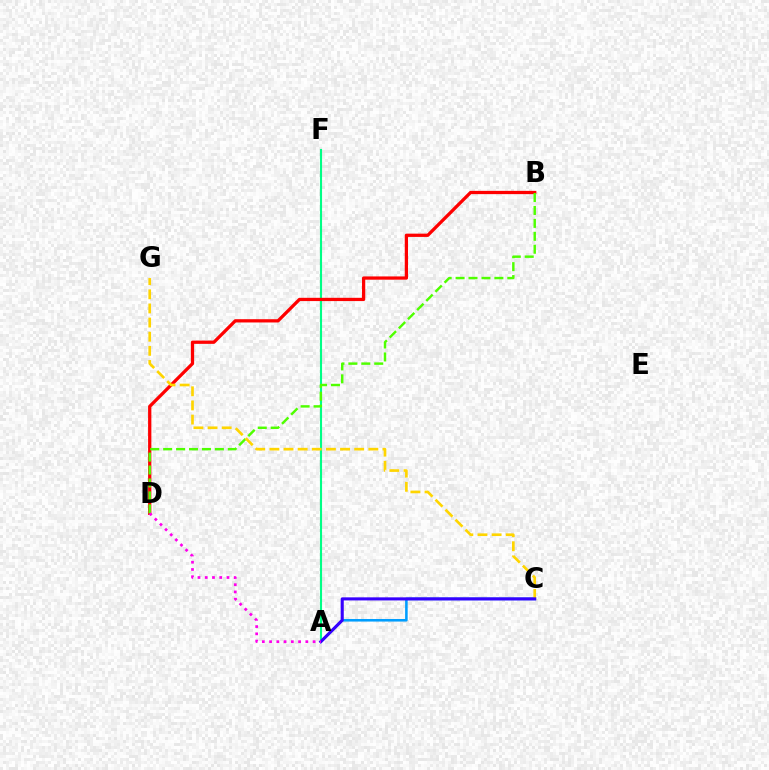{('A', 'F'): [{'color': '#00ff86', 'line_style': 'solid', 'thickness': 1.52}], ('B', 'D'): [{'color': '#ff0000', 'line_style': 'solid', 'thickness': 2.35}, {'color': '#4fff00', 'line_style': 'dashed', 'thickness': 1.76}], ('A', 'C'): [{'color': '#009eff', 'line_style': 'solid', 'thickness': 1.84}, {'color': '#3700ff', 'line_style': 'solid', 'thickness': 2.22}], ('C', 'G'): [{'color': '#ffd500', 'line_style': 'dashed', 'thickness': 1.92}], ('A', 'D'): [{'color': '#ff00ed', 'line_style': 'dotted', 'thickness': 1.97}]}